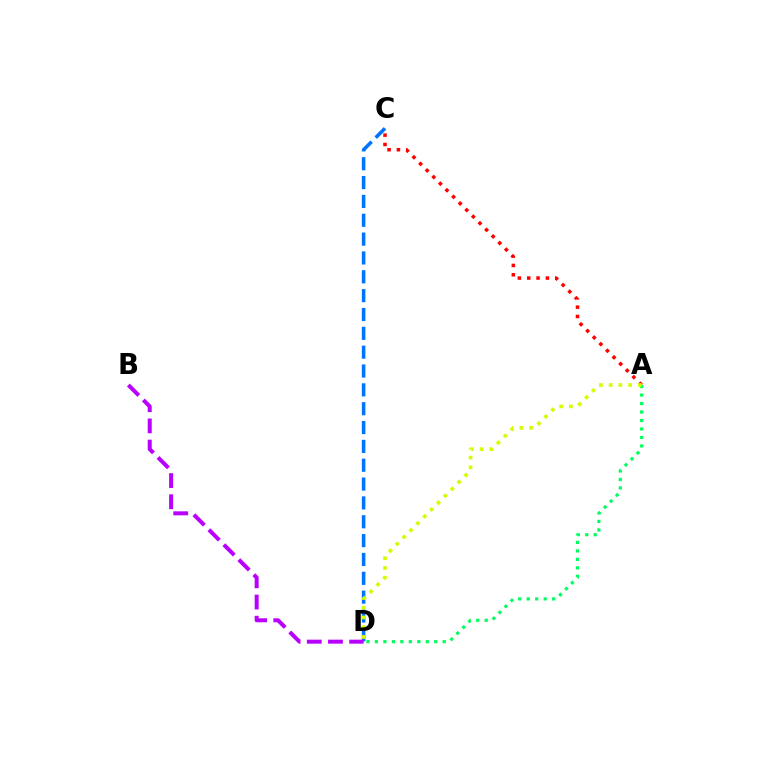{('C', 'D'): [{'color': '#0074ff', 'line_style': 'dashed', 'thickness': 2.56}], ('A', 'C'): [{'color': '#ff0000', 'line_style': 'dotted', 'thickness': 2.54}], ('A', 'D'): [{'color': '#00ff5c', 'line_style': 'dotted', 'thickness': 2.3}, {'color': '#d1ff00', 'line_style': 'dotted', 'thickness': 2.64}], ('B', 'D'): [{'color': '#b900ff', 'line_style': 'dashed', 'thickness': 2.88}]}